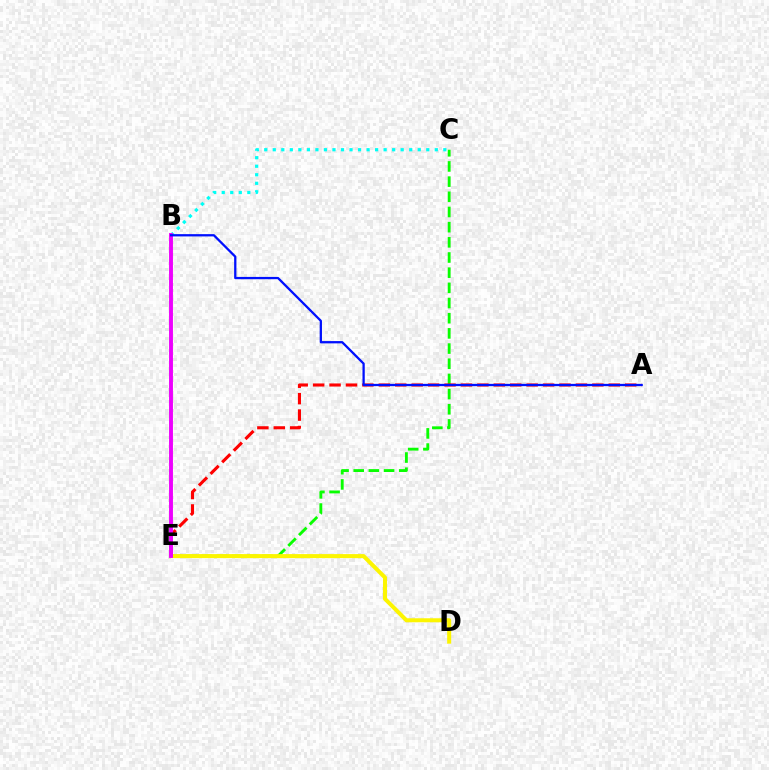{('C', 'E'): [{'color': '#08ff00', 'line_style': 'dashed', 'thickness': 2.06}], ('B', 'C'): [{'color': '#00fff6', 'line_style': 'dotted', 'thickness': 2.32}], ('D', 'E'): [{'color': '#fcf500', 'line_style': 'solid', 'thickness': 2.9}], ('A', 'E'): [{'color': '#ff0000', 'line_style': 'dashed', 'thickness': 2.23}], ('B', 'E'): [{'color': '#ee00ff', 'line_style': 'solid', 'thickness': 2.81}], ('A', 'B'): [{'color': '#0010ff', 'line_style': 'solid', 'thickness': 1.64}]}